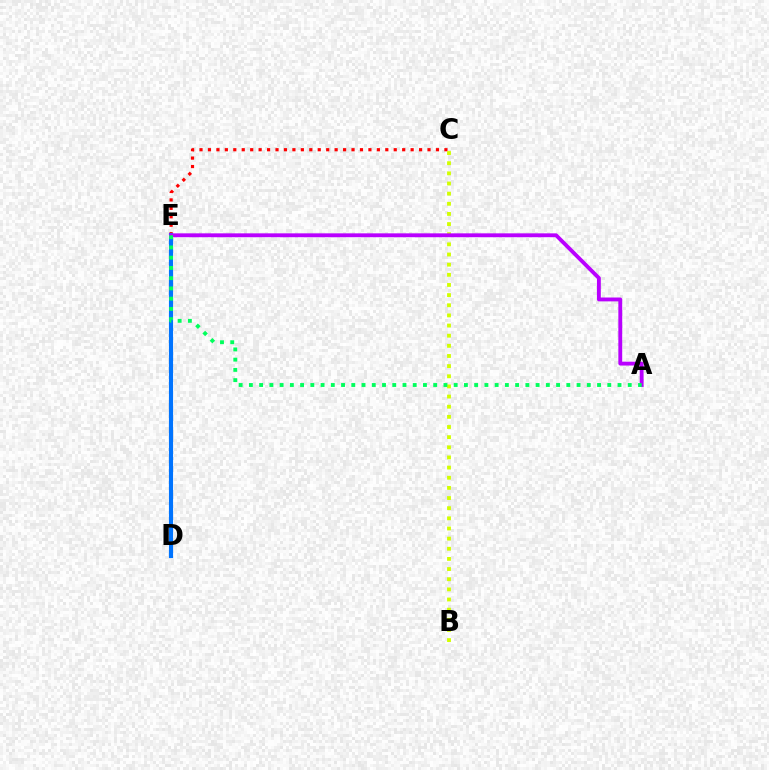{('C', 'E'): [{'color': '#ff0000', 'line_style': 'dotted', 'thickness': 2.29}], ('B', 'C'): [{'color': '#d1ff00', 'line_style': 'dotted', 'thickness': 2.76}], ('D', 'E'): [{'color': '#0074ff', 'line_style': 'solid', 'thickness': 2.98}], ('A', 'E'): [{'color': '#b900ff', 'line_style': 'solid', 'thickness': 2.78}, {'color': '#00ff5c', 'line_style': 'dotted', 'thickness': 2.78}]}